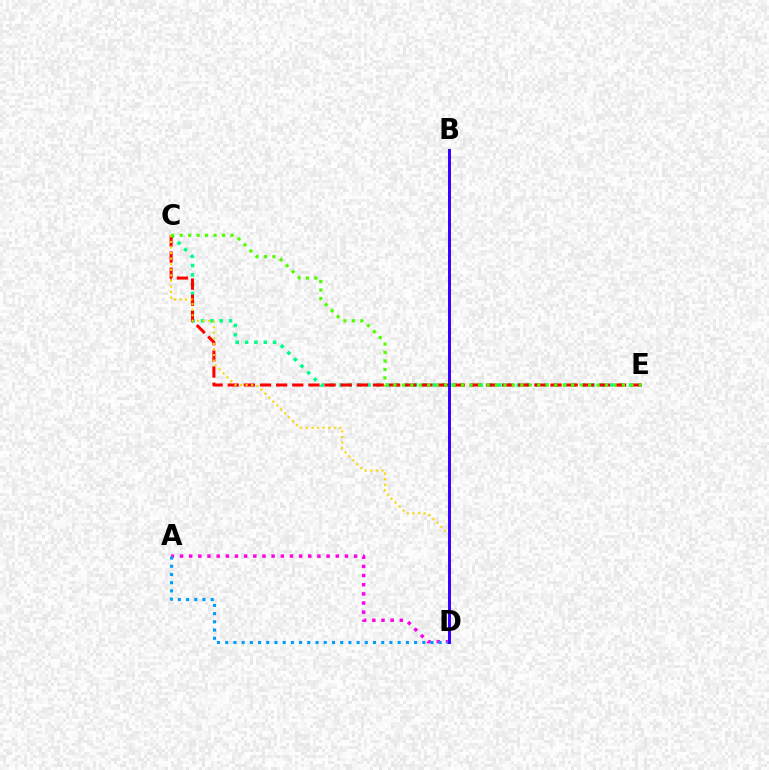{('C', 'E'): [{'color': '#00ff86', 'line_style': 'dotted', 'thickness': 2.54}, {'color': '#ff0000', 'line_style': 'dashed', 'thickness': 2.19}, {'color': '#4fff00', 'line_style': 'dotted', 'thickness': 2.3}], ('A', 'D'): [{'color': '#ff00ed', 'line_style': 'dotted', 'thickness': 2.49}, {'color': '#009eff', 'line_style': 'dotted', 'thickness': 2.23}], ('C', 'D'): [{'color': '#ffd500', 'line_style': 'dotted', 'thickness': 1.51}], ('B', 'D'): [{'color': '#3700ff', 'line_style': 'solid', 'thickness': 2.14}]}